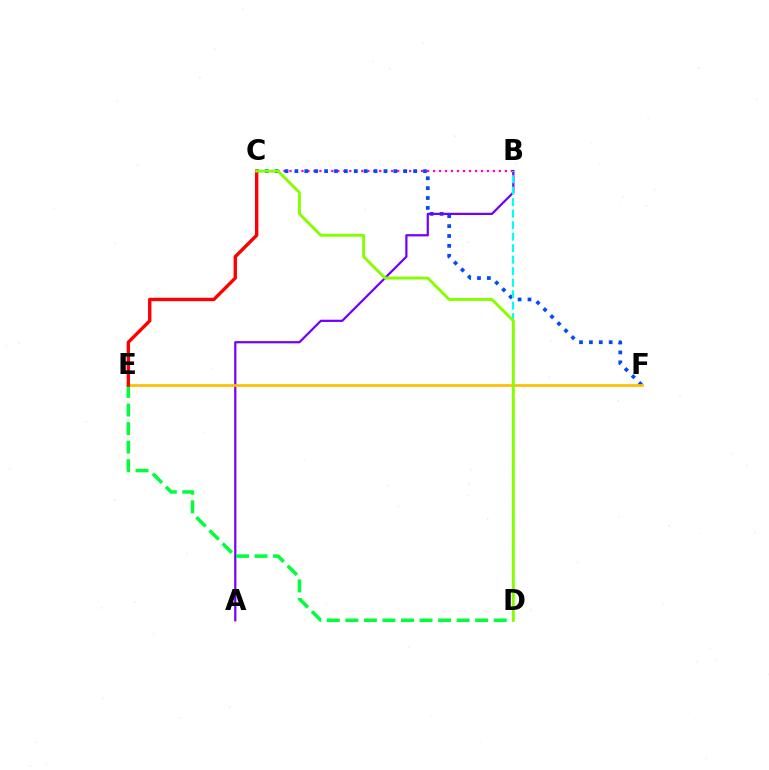{('B', 'C'): [{'color': '#ff00cf', 'line_style': 'dotted', 'thickness': 1.63}], ('C', 'F'): [{'color': '#004bff', 'line_style': 'dotted', 'thickness': 2.69}], ('A', 'B'): [{'color': '#7200ff', 'line_style': 'solid', 'thickness': 1.6}], ('B', 'D'): [{'color': '#00fff6', 'line_style': 'dashed', 'thickness': 1.56}], ('E', 'F'): [{'color': '#ffbd00', 'line_style': 'solid', 'thickness': 1.95}], ('D', 'E'): [{'color': '#00ff39', 'line_style': 'dashed', 'thickness': 2.52}], ('C', 'E'): [{'color': '#ff0000', 'line_style': 'solid', 'thickness': 2.43}], ('C', 'D'): [{'color': '#84ff00', 'line_style': 'solid', 'thickness': 2.09}]}